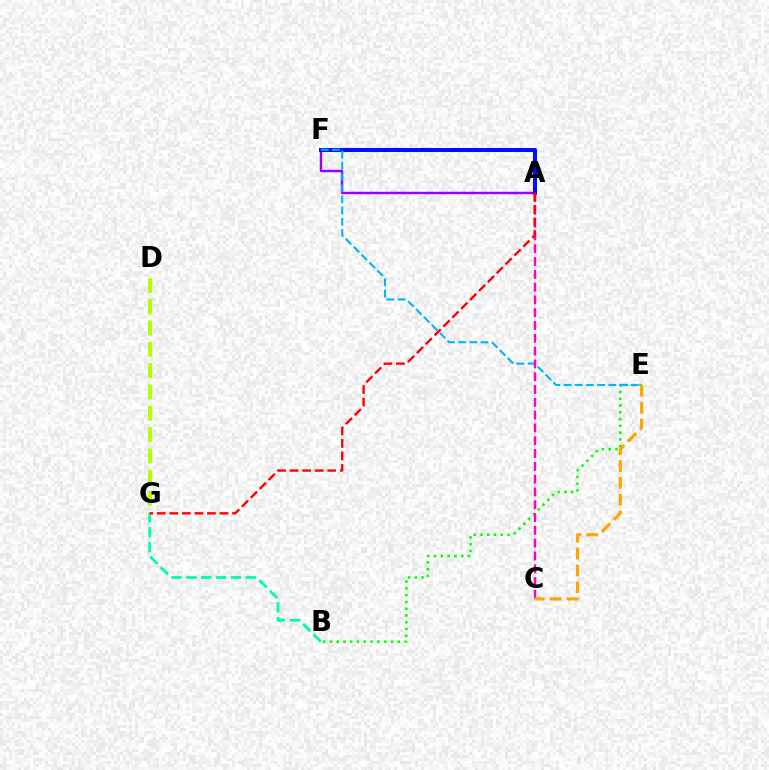{('B', 'E'): [{'color': '#08ff00', 'line_style': 'dotted', 'thickness': 1.84}], ('B', 'G'): [{'color': '#00ff9d', 'line_style': 'dashed', 'thickness': 2.02}], ('D', 'G'): [{'color': '#b3ff00', 'line_style': 'dashed', 'thickness': 2.89}], ('A', 'F'): [{'color': '#9b00ff', 'line_style': 'solid', 'thickness': 1.75}, {'color': '#0010ff', 'line_style': 'solid', 'thickness': 2.87}], ('E', 'F'): [{'color': '#00b5ff', 'line_style': 'dashed', 'thickness': 1.52}], ('A', 'C'): [{'color': '#ff00bd', 'line_style': 'dashed', 'thickness': 1.74}], ('A', 'G'): [{'color': '#ff0000', 'line_style': 'dashed', 'thickness': 1.7}], ('C', 'E'): [{'color': '#ffa500', 'line_style': 'dashed', 'thickness': 2.28}]}